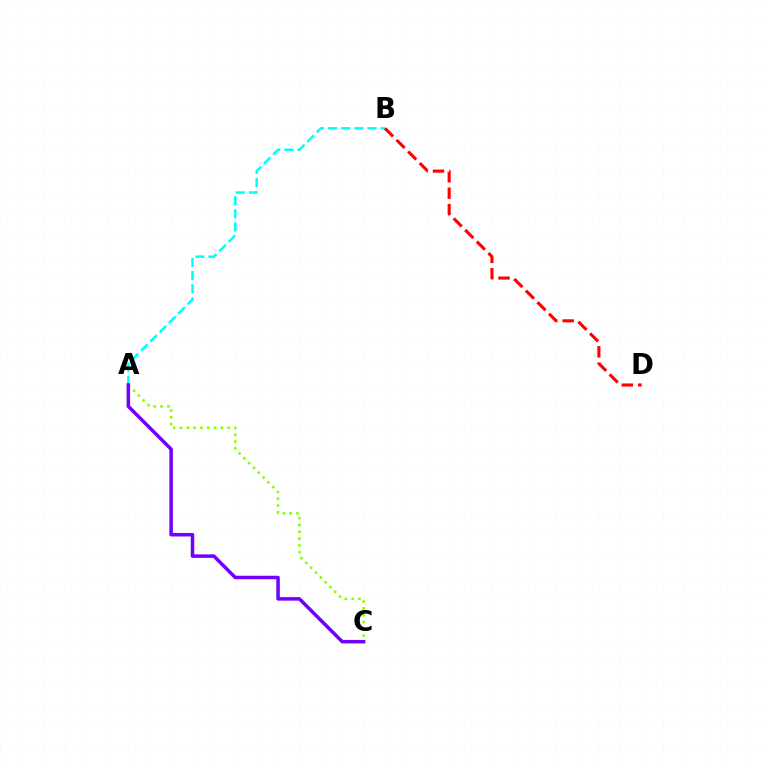{('A', 'B'): [{'color': '#00fff6', 'line_style': 'dashed', 'thickness': 1.79}], ('A', 'C'): [{'color': '#84ff00', 'line_style': 'dotted', 'thickness': 1.85}, {'color': '#7200ff', 'line_style': 'solid', 'thickness': 2.53}], ('B', 'D'): [{'color': '#ff0000', 'line_style': 'dashed', 'thickness': 2.22}]}